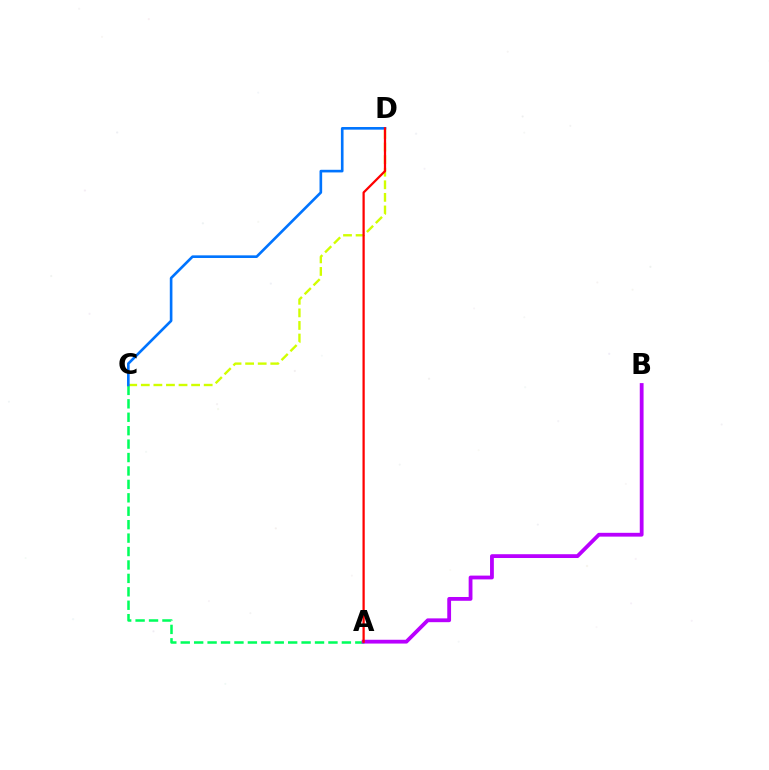{('A', 'C'): [{'color': '#00ff5c', 'line_style': 'dashed', 'thickness': 1.82}], ('C', 'D'): [{'color': '#d1ff00', 'line_style': 'dashed', 'thickness': 1.71}, {'color': '#0074ff', 'line_style': 'solid', 'thickness': 1.9}], ('A', 'B'): [{'color': '#b900ff', 'line_style': 'solid', 'thickness': 2.74}], ('A', 'D'): [{'color': '#ff0000', 'line_style': 'solid', 'thickness': 1.62}]}